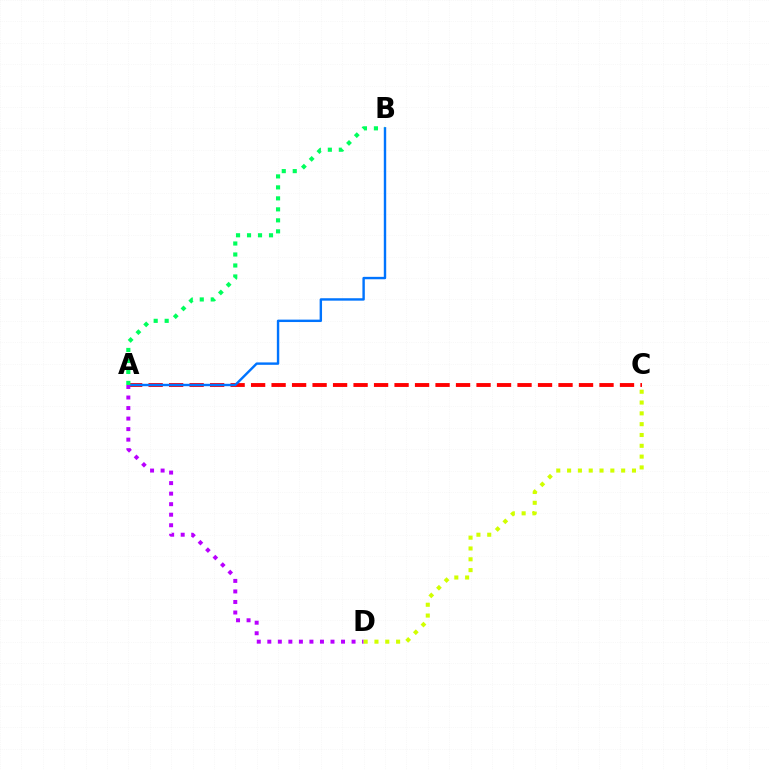{('A', 'C'): [{'color': '#ff0000', 'line_style': 'dashed', 'thickness': 2.78}], ('A', 'B'): [{'color': '#0074ff', 'line_style': 'solid', 'thickness': 1.74}, {'color': '#00ff5c', 'line_style': 'dotted', 'thickness': 2.99}], ('A', 'D'): [{'color': '#b900ff', 'line_style': 'dotted', 'thickness': 2.86}], ('C', 'D'): [{'color': '#d1ff00', 'line_style': 'dotted', 'thickness': 2.94}]}